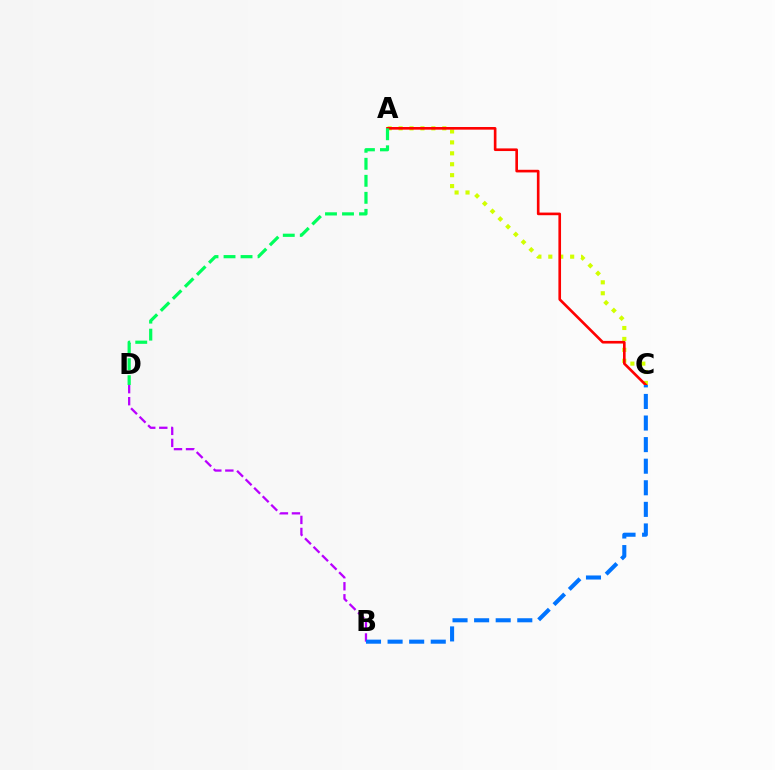{('B', 'D'): [{'color': '#b900ff', 'line_style': 'dashed', 'thickness': 1.63}], ('A', 'C'): [{'color': '#d1ff00', 'line_style': 'dotted', 'thickness': 2.97}, {'color': '#ff0000', 'line_style': 'solid', 'thickness': 1.9}], ('A', 'D'): [{'color': '#00ff5c', 'line_style': 'dashed', 'thickness': 2.31}], ('B', 'C'): [{'color': '#0074ff', 'line_style': 'dashed', 'thickness': 2.93}]}